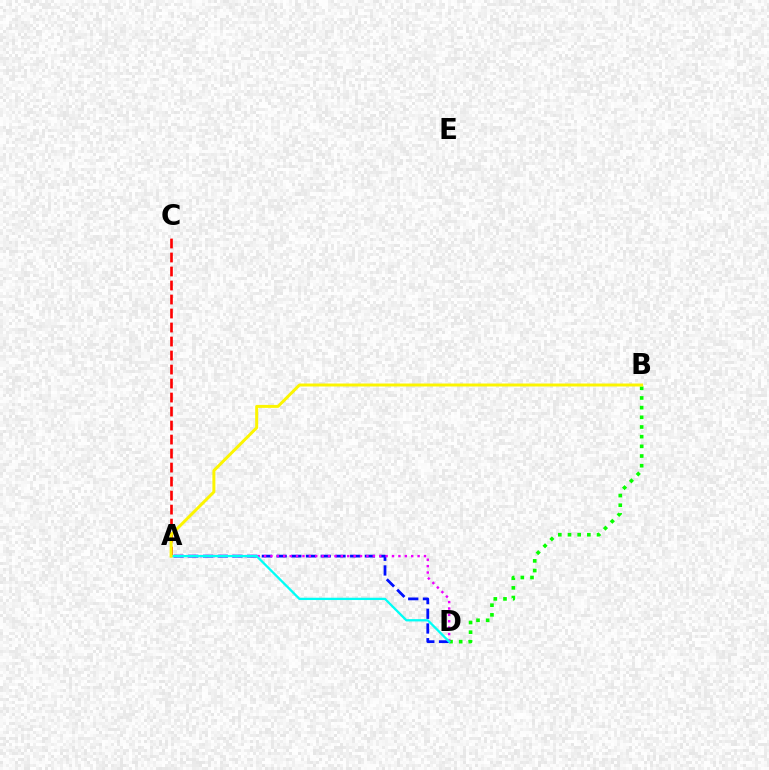{('B', 'D'): [{'color': '#08ff00', 'line_style': 'dotted', 'thickness': 2.63}], ('A', 'C'): [{'color': '#ff0000', 'line_style': 'dashed', 'thickness': 1.9}], ('A', 'D'): [{'color': '#0010ff', 'line_style': 'dashed', 'thickness': 2.0}, {'color': '#ee00ff', 'line_style': 'dotted', 'thickness': 1.74}, {'color': '#00fff6', 'line_style': 'solid', 'thickness': 1.65}], ('A', 'B'): [{'color': '#fcf500', 'line_style': 'solid', 'thickness': 2.14}]}